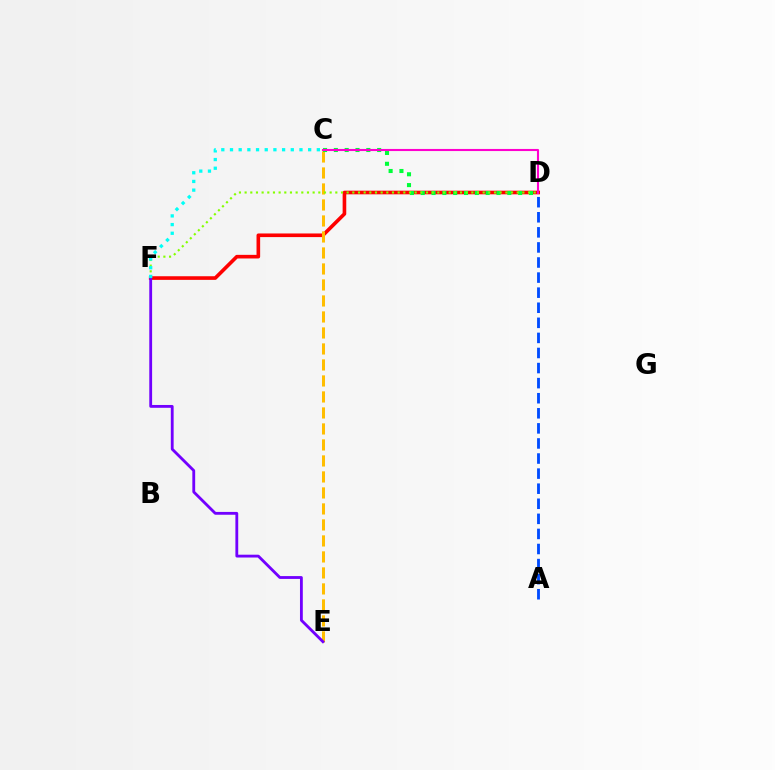{('D', 'F'): [{'color': '#ff0000', 'line_style': 'solid', 'thickness': 2.61}, {'color': '#84ff00', 'line_style': 'dotted', 'thickness': 1.54}], ('C', 'E'): [{'color': '#ffbd00', 'line_style': 'dashed', 'thickness': 2.17}], ('E', 'F'): [{'color': '#7200ff', 'line_style': 'solid', 'thickness': 2.03}], ('C', 'D'): [{'color': '#00ff39', 'line_style': 'dotted', 'thickness': 2.94}, {'color': '#ff00cf', 'line_style': 'solid', 'thickness': 1.51}], ('C', 'F'): [{'color': '#00fff6', 'line_style': 'dotted', 'thickness': 2.36}], ('A', 'D'): [{'color': '#004bff', 'line_style': 'dashed', 'thickness': 2.05}]}